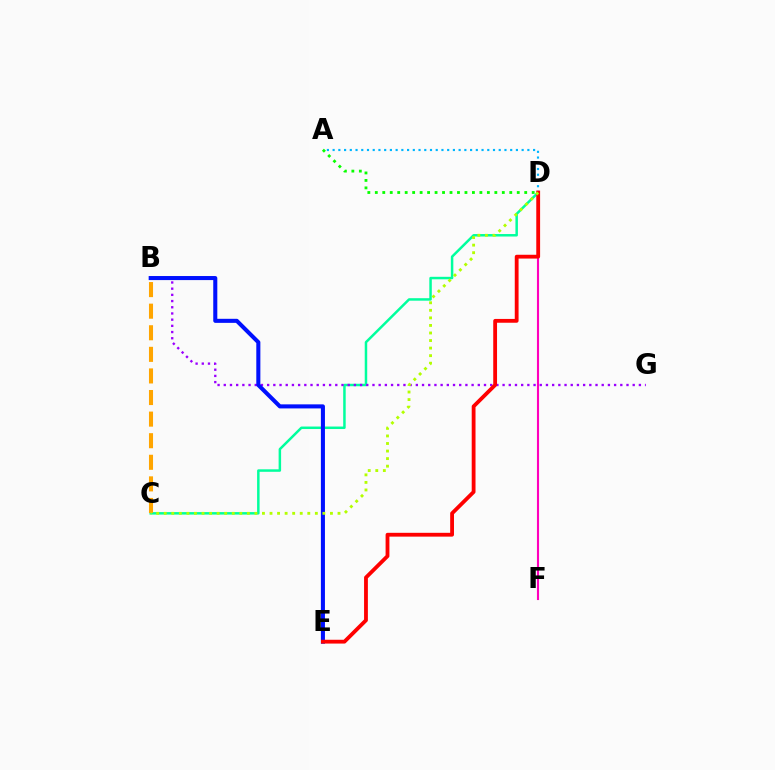{('C', 'D'): [{'color': '#00ff9d', 'line_style': 'solid', 'thickness': 1.79}, {'color': '#b3ff00', 'line_style': 'dotted', 'thickness': 2.05}], ('B', 'G'): [{'color': '#9b00ff', 'line_style': 'dotted', 'thickness': 1.68}], ('B', 'E'): [{'color': '#0010ff', 'line_style': 'solid', 'thickness': 2.92}], ('D', 'F'): [{'color': '#ff00bd', 'line_style': 'solid', 'thickness': 1.53}], ('A', 'D'): [{'color': '#00b5ff', 'line_style': 'dotted', 'thickness': 1.56}, {'color': '#08ff00', 'line_style': 'dotted', 'thickness': 2.03}], ('B', 'C'): [{'color': '#ffa500', 'line_style': 'dashed', 'thickness': 2.93}], ('D', 'E'): [{'color': '#ff0000', 'line_style': 'solid', 'thickness': 2.74}]}